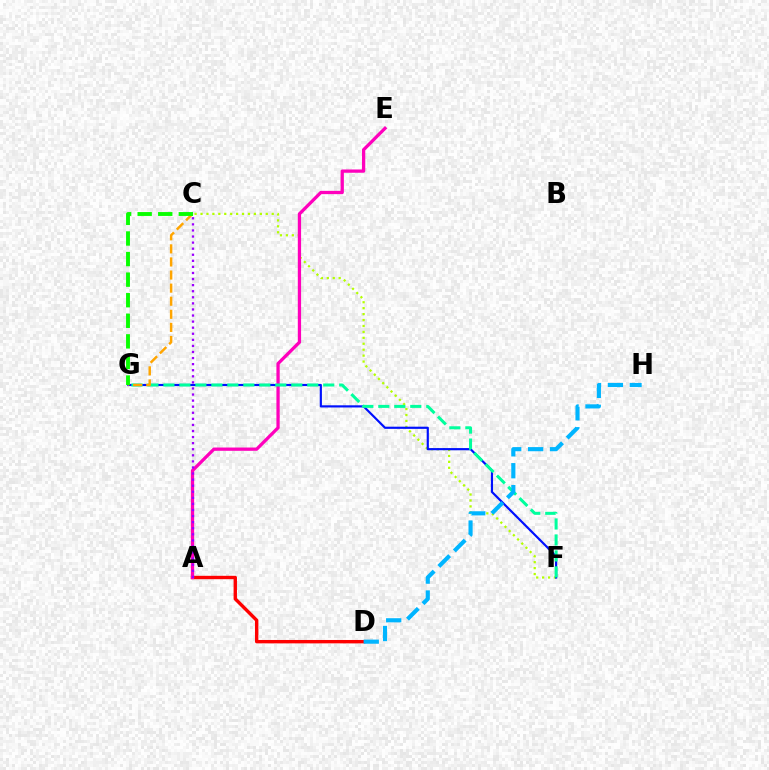{('C', 'F'): [{'color': '#b3ff00', 'line_style': 'dotted', 'thickness': 1.61}], ('F', 'G'): [{'color': '#0010ff', 'line_style': 'solid', 'thickness': 1.56}, {'color': '#00ff9d', 'line_style': 'dashed', 'thickness': 2.17}], ('A', 'D'): [{'color': '#ff0000', 'line_style': 'solid', 'thickness': 2.44}], ('A', 'E'): [{'color': '#ff00bd', 'line_style': 'solid', 'thickness': 2.36}], ('C', 'G'): [{'color': '#ffa500', 'line_style': 'dashed', 'thickness': 1.78}, {'color': '#08ff00', 'line_style': 'dashed', 'thickness': 2.8}], ('A', 'C'): [{'color': '#9b00ff', 'line_style': 'dotted', 'thickness': 1.65}], ('D', 'H'): [{'color': '#00b5ff', 'line_style': 'dashed', 'thickness': 2.98}]}